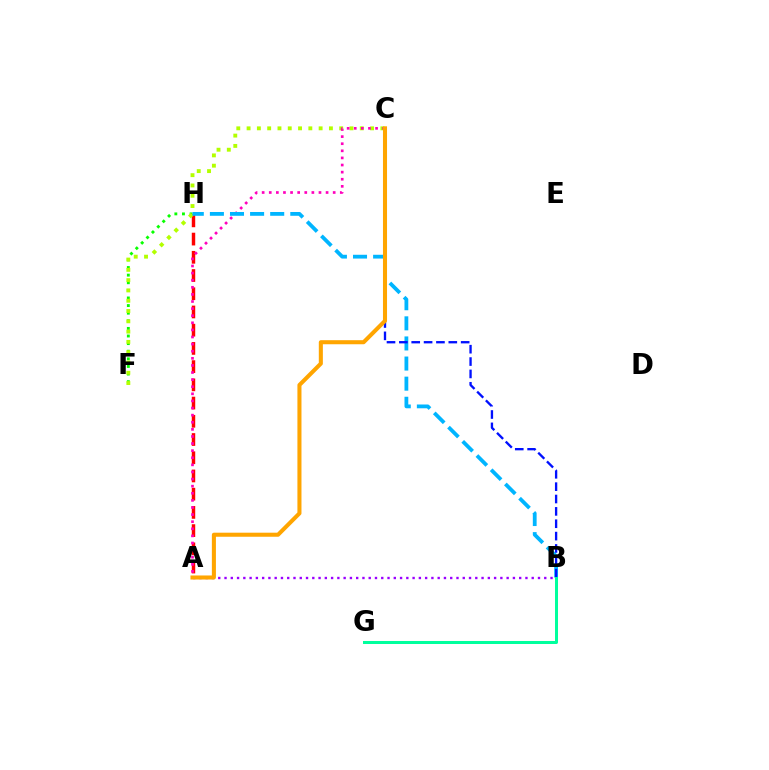{('A', 'H'): [{'color': '#ff0000', 'line_style': 'dashed', 'thickness': 2.48}], ('F', 'H'): [{'color': '#08ff00', 'line_style': 'dotted', 'thickness': 2.07}], ('C', 'F'): [{'color': '#b3ff00', 'line_style': 'dotted', 'thickness': 2.8}], ('A', 'C'): [{'color': '#ff00bd', 'line_style': 'dotted', 'thickness': 1.93}, {'color': '#ffa500', 'line_style': 'solid', 'thickness': 2.92}], ('A', 'B'): [{'color': '#9b00ff', 'line_style': 'dotted', 'thickness': 1.7}], ('B', 'H'): [{'color': '#00b5ff', 'line_style': 'dashed', 'thickness': 2.73}], ('B', 'C'): [{'color': '#0010ff', 'line_style': 'dashed', 'thickness': 1.68}], ('B', 'G'): [{'color': '#00ff9d', 'line_style': 'solid', 'thickness': 2.17}]}